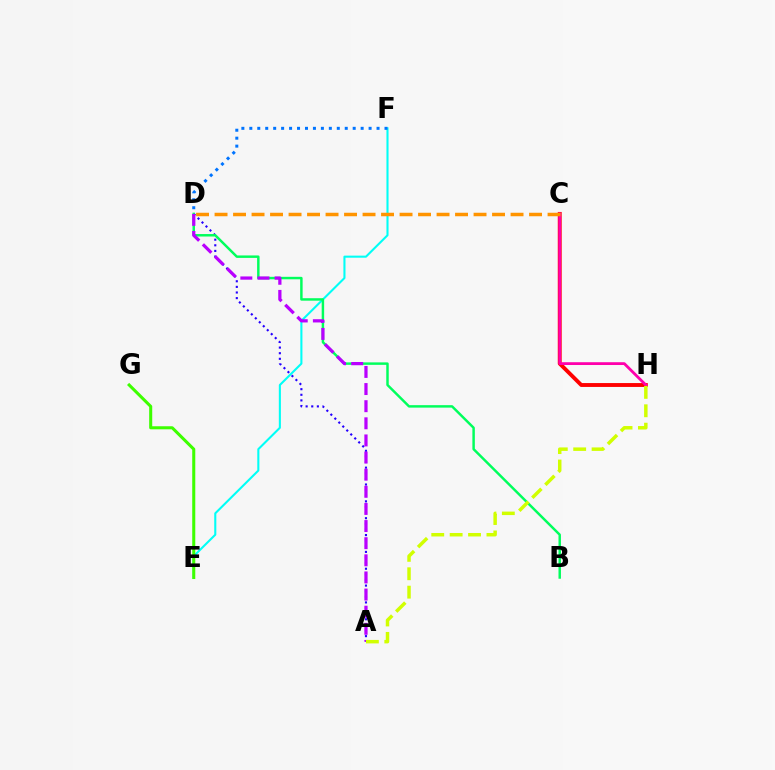{('C', 'H'): [{'color': '#ff0000', 'line_style': 'solid', 'thickness': 2.8}, {'color': '#ff00ac', 'line_style': 'solid', 'thickness': 2.02}], ('A', 'D'): [{'color': '#2500ff', 'line_style': 'dotted', 'thickness': 1.53}, {'color': '#b900ff', 'line_style': 'dashed', 'thickness': 2.33}], ('E', 'F'): [{'color': '#00fff6', 'line_style': 'solid', 'thickness': 1.5}], ('B', 'D'): [{'color': '#00ff5c', 'line_style': 'solid', 'thickness': 1.77}], ('C', 'D'): [{'color': '#ff9400', 'line_style': 'dashed', 'thickness': 2.51}], ('E', 'G'): [{'color': '#3dff00', 'line_style': 'solid', 'thickness': 2.19}], ('D', 'F'): [{'color': '#0074ff', 'line_style': 'dotted', 'thickness': 2.16}], ('A', 'H'): [{'color': '#d1ff00', 'line_style': 'dashed', 'thickness': 2.5}]}